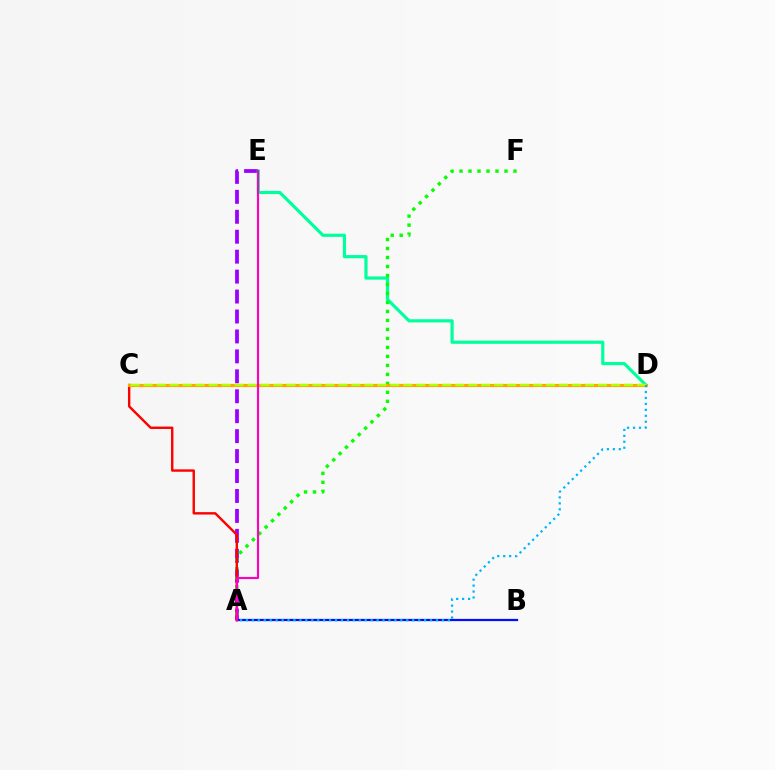{('A', 'E'): [{'color': '#9b00ff', 'line_style': 'dashed', 'thickness': 2.71}, {'color': '#ff00bd', 'line_style': 'solid', 'thickness': 1.54}], ('D', 'E'): [{'color': '#00ff9d', 'line_style': 'solid', 'thickness': 2.29}], ('A', 'F'): [{'color': '#08ff00', 'line_style': 'dotted', 'thickness': 2.44}], ('A', 'C'): [{'color': '#ff0000', 'line_style': 'solid', 'thickness': 1.73}], ('A', 'B'): [{'color': '#0010ff', 'line_style': 'solid', 'thickness': 1.6}], ('C', 'D'): [{'color': '#ffa500', 'line_style': 'solid', 'thickness': 2.24}, {'color': '#b3ff00', 'line_style': 'dashed', 'thickness': 1.76}], ('A', 'D'): [{'color': '#00b5ff', 'line_style': 'dotted', 'thickness': 1.61}]}